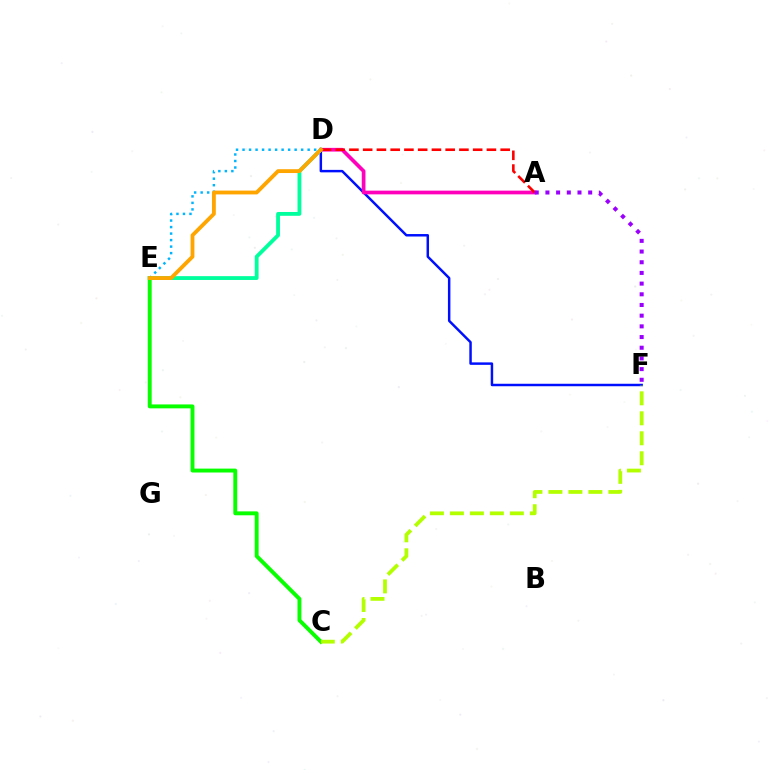{('C', 'E'): [{'color': '#08ff00', 'line_style': 'solid', 'thickness': 2.81}], ('D', 'F'): [{'color': '#0010ff', 'line_style': 'solid', 'thickness': 1.78}], ('A', 'D'): [{'color': '#ff00bd', 'line_style': 'solid', 'thickness': 2.67}, {'color': '#ff0000', 'line_style': 'dashed', 'thickness': 1.87}], ('C', 'F'): [{'color': '#b3ff00', 'line_style': 'dashed', 'thickness': 2.71}], ('D', 'E'): [{'color': '#00b5ff', 'line_style': 'dotted', 'thickness': 1.77}, {'color': '#00ff9d', 'line_style': 'solid', 'thickness': 2.75}, {'color': '#ffa500', 'line_style': 'solid', 'thickness': 2.75}], ('A', 'F'): [{'color': '#9b00ff', 'line_style': 'dotted', 'thickness': 2.9}]}